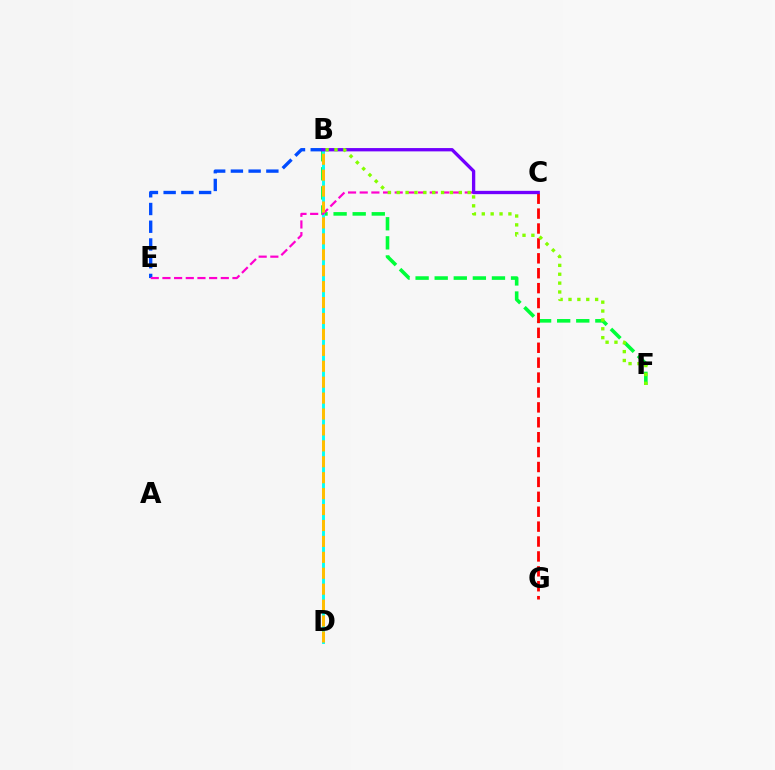{('B', 'F'): [{'color': '#00ff39', 'line_style': 'dashed', 'thickness': 2.59}, {'color': '#84ff00', 'line_style': 'dotted', 'thickness': 2.41}], ('B', 'E'): [{'color': '#004bff', 'line_style': 'dashed', 'thickness': 2.41}], ('B', 'D'): [{'color': '#00fff6', 'line_style': 'solid', 'thickness': 2.09}, {'color': '#ffbd00', 'line_style': 'dashed', 'thickness': 2.16}], ('C', 'G'): [{'color': '#ff0000', 'line_style': 'dashed', 'thickness': 2.02}], ('C', 'E'): [{'color': '#ff00cf', 'line_style': 'dashed', 'thickness': 1.59}], ('B', 'C'): [{'color': '#7200ff', 'line_style': 'solid', 'thickness': 2.39}]}